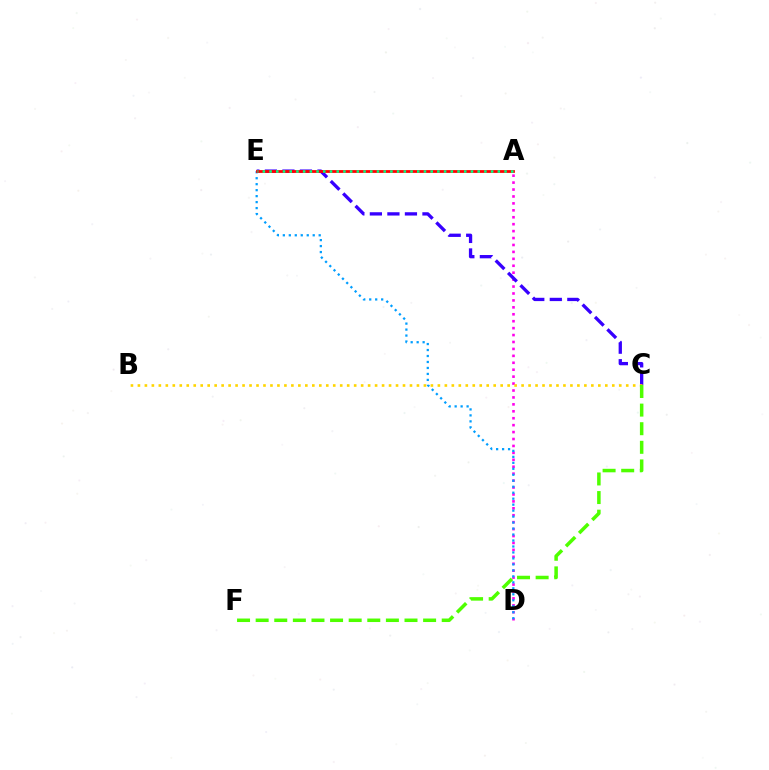{('A', 'D'): [{'color': '#ff00ed', 'line_style': 'dotted', 'thickness': 1.88}], ('C', 'E'): [{'color': '#3700ff', 'line_style': 'dashed', 'thickness': 2.38}], ('D', 'E'): [{'color': '#009eff', 'line_style': 'dotted', 'thickness': 1.62}], ('B', 'C'): [{'color': '#ffd500', 'line_style': 'dotted', 'thickness': 1.9}], ('A', 'E'): [{'color': '#ff0000', 'line_style': 'solid', 'thickness': 2.0}, {'color': '#00ff86', 'line_style': 'dotted', 'thickness': 1.82}], ('C', 'F'): [{'color': '#4fff00', 'line_style': 'dashed', 'thickness': 2.53}]}